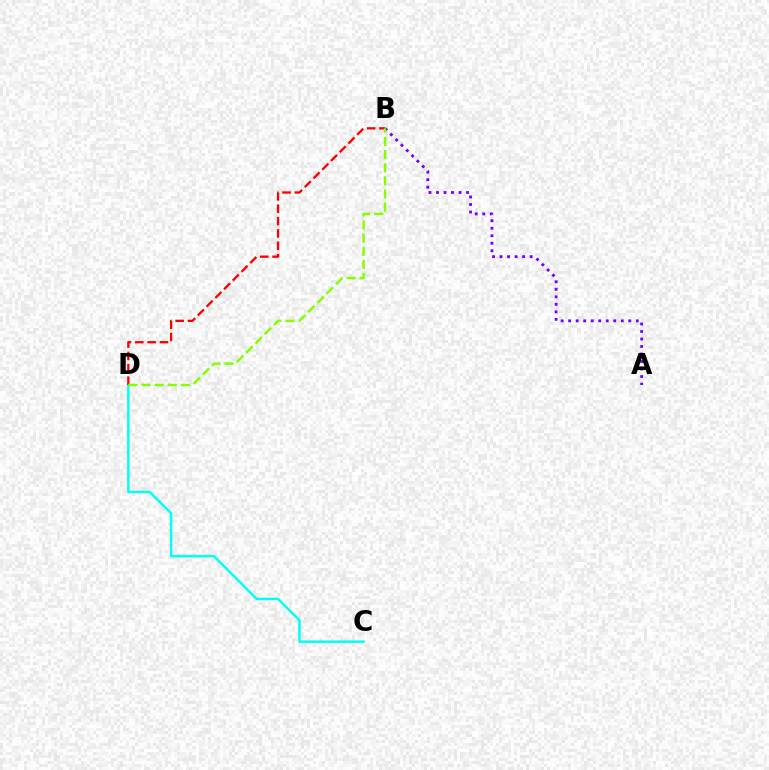{('A', 'B'): [{'color': '#7200ff', 'line_style': 'dotted', 'thickness': 2.04}], ('C', 'D'): [{'color': '#00fff6', 'line_style': 'solid', 'thickness': 1.76}], ('B', 'D'): [{'color': '#ff0000', 'line_style': 'dashed', 'thickness': 1.68}, {'color': '#84ff00', 'line_style': 'dashed', 'thickness': 1.78}]}